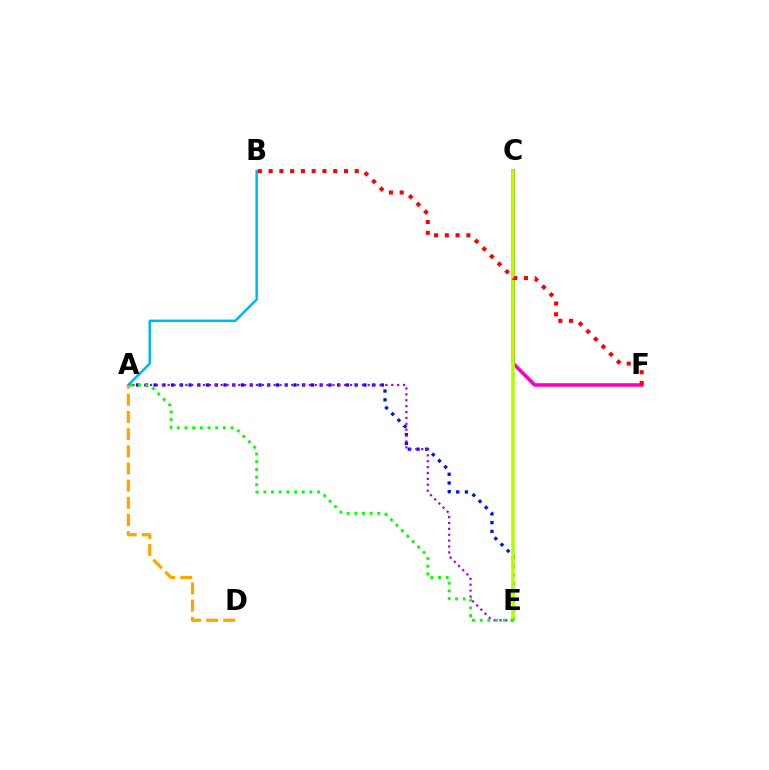{('A', 'E'): [{'color': '#0010ff', 'line_style': 'dotted', 'thickness': 2.37}, {'color': '#9b00ff', 'line_style': 'dotted', 'thickness': 1.6}, {'color': '#08ff00', 'line_style': 'dotted', 'thickness': 2.09}], ('C', 'F'): [{'color': '#ff00bd', 'line_style': 'solid', 'thickness': 2.59}], ('A', 'B'): [{'color': '#00b5ff', 'line_style': 'solid', 'thickness': 1.8}], ('C', 'E'): [{'color': '#00ff9d', 'line_style': 'dotted', 'thickness': 1.65}, {'color': '#b3ff00', 'line_style': 'solid', 'thickness': 2.55}], ('B', 'F'): [{'color': '#ff0000', 'line_style': 'dotted', 'thickness': 2.92}], ('A', 'D'): [{'color': '#ffa500', 'line_style': 'dashed', 'thickness': 2.33}]}